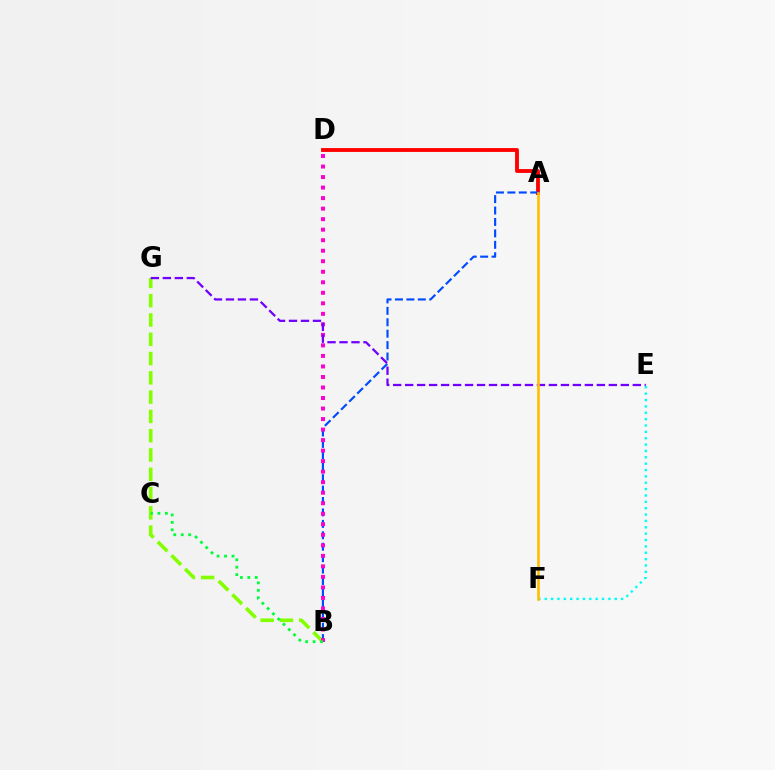{('A', 'D'): [{'color': '#ff0000', 'line_style': 'solid', 'thickness': 2.77}], ('A', 'B'): [{'color': '#004bff', 'line_style': 'dashed', 'thickness': 1.55}], ('B', 'G'): [{'color': '#84ff00', 'line_style': 'dashed', 'thickness': 2.62}], ('B', 'D'): [{'color': '#ff00cf', 'line_style': 'dotted', 'thickness': 2.86}], ('E', 'F'): [{'color': '#00fff6', 'line_style': 'dotted', 'thickness': 1.73}], ('B', 'C'): [{'color': '#00ff39', 'line_style': 'dotted', 'thickness': 2.02}], ('E', 'G'): [{'color': '#7200ff', 'line_style': 'dashed', 'thickness': 1.63}], ('A', 'F'): [{'color': '#ffbd00', 'line_style': 'solid', 'thickness': 1.88}]}